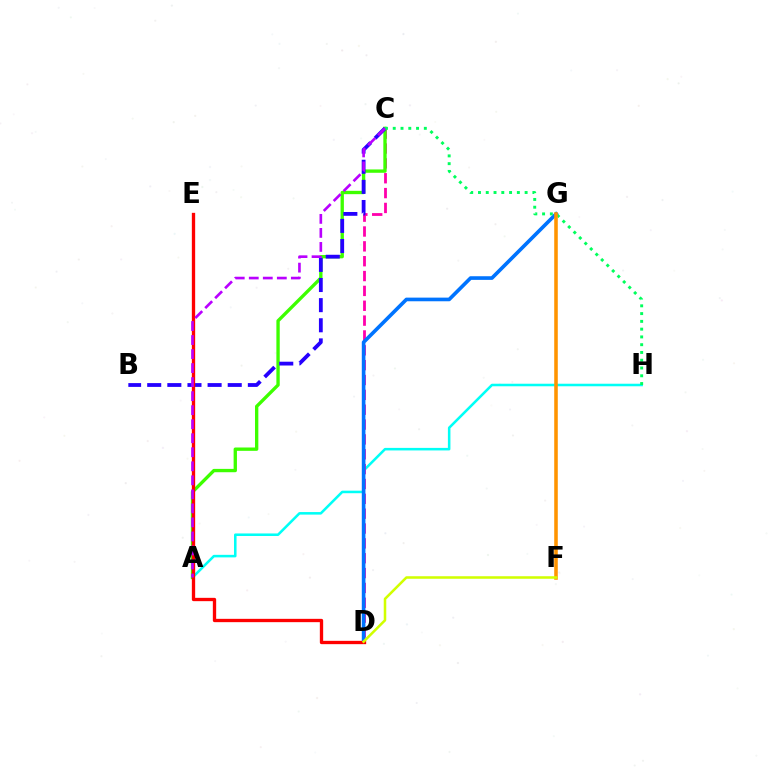{('A', 'H'): [{'color': '#00fff6', 'line_style': 'solid', 'thickness': 1.83}], ('C', 'D'): [{'color': '#ff00ac', 'line_style': 'dashed', 'thickness': 2.02}], ('A', 'C'): [{'color': '#3dff00', 'line_style': 'solid', 'thickness': 2.4}, {'color': '#b900ff', 'line_style': 'dashed', 'thickness': 1.91}], ('D', 'G'): [{'color': '#0074ff', 'line_style': 'solid', 'thickness': 2.63}], ('B', 'C'): [{'color': '#2500ff', 'line_style': 'dashed', 'thickness': 2.73}], ('D', 'E'): [{'color': '#ff0000', 'line_style': 'solid', 'thickness': 2.39}], ('C', 'H'): [{'color': '#00ff5c', 'line_style': 'dotted', 'thickness': 2.11}], ('F', 'G'): [{'color': '#ff9400', 'line_style': 'solid', 'thickness': 2.56}], ('D', 'F'): [{'color': '#d1ff00', 'line_style': 'solid', 'thickness': 1.83}]}